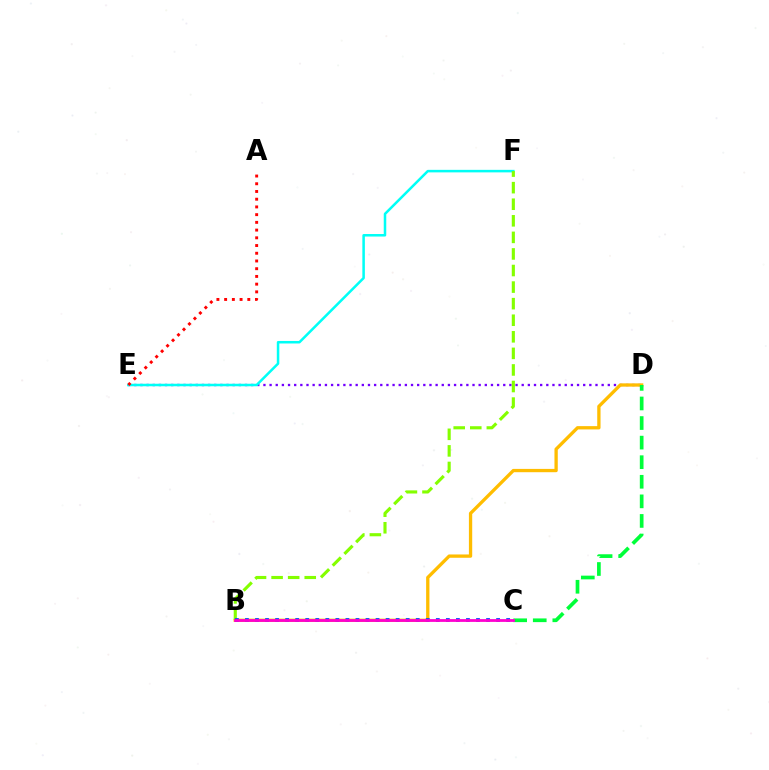{('D', 'E'): [{'color': '#7200ff', 'line_style': 'dotted', 'thickness': 1.67}], ('B', 'D'): [{'color': '#ffbd00', 'line_style': 'solid', 'thickness': 2.38}], ('E', 'F'): [{'color': '#00fff6', 'line_style': 'solid', 'thickness': 1.82}], ('A', 'E'): [{'color': '#ff0000', 'line_style': 'dotted', 'thickness': 2.1}], ('B', 'F'): [{'color': '#84ff00', 'line_style': 'dashed', 'thickness': 2.25}], ('C', 'D'): [{'color': '#00ff39', 'line_style': 'dashed', 'thickness': 2.66}], ('B', 'C'): [{'color': '#004bff', 'line_style': 'dotted', 'thickness': 2.73}, {'color': '#ff00cf', 'line_style': 'solid', 'thickness': 2.01}]}